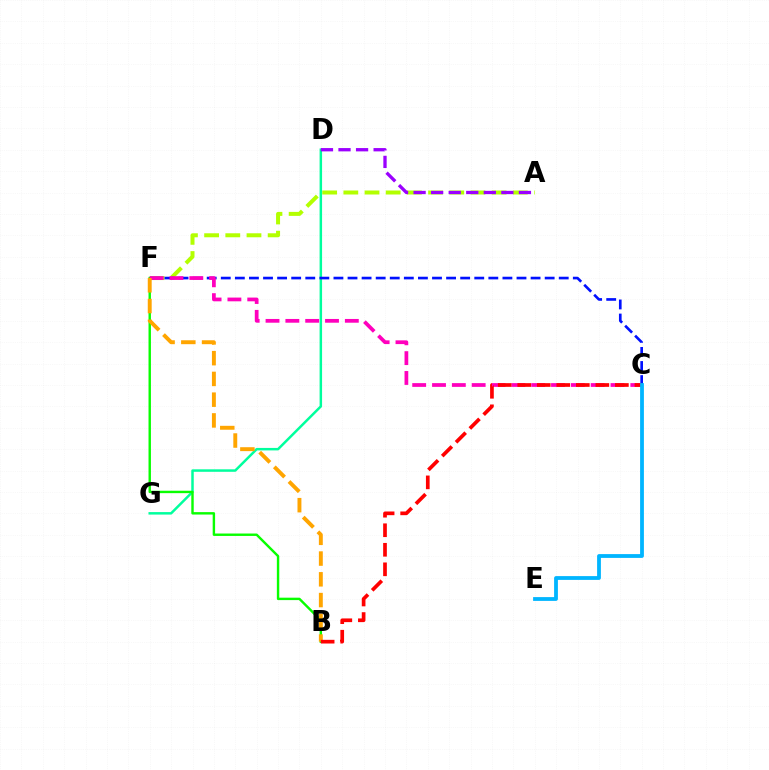{('A', 'F'): [{'color': '#b3ff00', 'line_style': 'dashed', 'thickness': 2.88}], ('D', 'G'): [{'color': '#00ff9d', 'line_style': 'solid', 'thickness': 1.79}], ('B', 'F'): [{'color': '#08ff00', 'line_style': 'solid', 'thickness': 1.74}, {'color': '#ffa500', 'line_style': 'dashed', 'thickness': 2.82}], ('C', 'F'): [{'color': '#0010ff', 'line_style': 'dashed', 'thickness': 1.91}, {'color': '#ff00bd', 'line_style': 'dashed', 'thickness': 2.69}], ('B', 'C'): [{'color': '#ff0000', 'line_style': 'dashed', 'thickness': 2.65}], ('A', 'D'): [{'color': '#9b00ff', 'line_style': 'dashed', 'thickness': 2.38}], ('C', 'E'): [{'color': '#00b5ff', 'line_style': 'solid', 'thickness': 2.73}]}